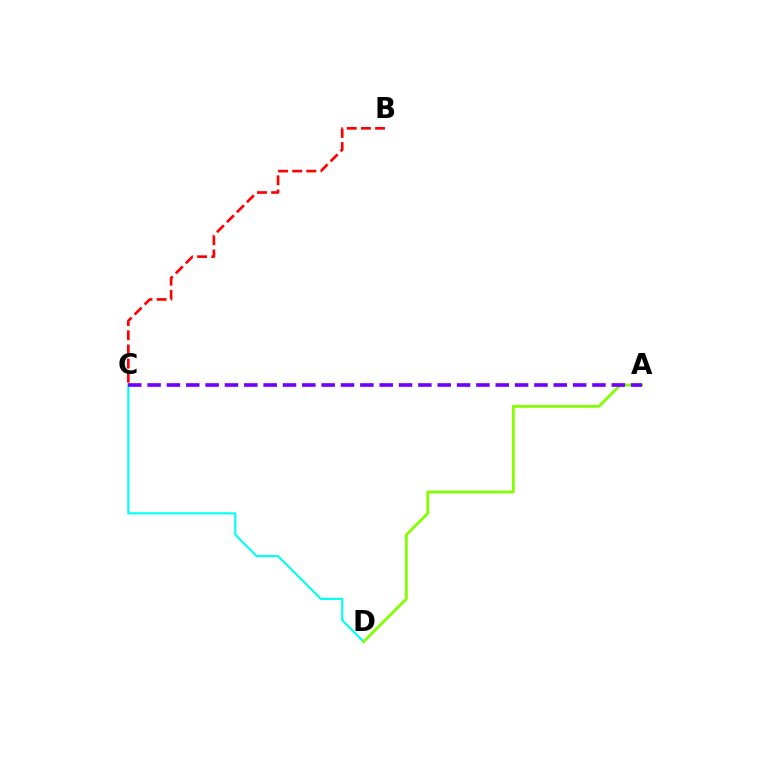{('C', 'D'): [{'color': '#00fff6', 'line_style': 'solid', 'thickness': 1.54}], ('A', 'D'): [{'color': '#84ff00', 'line_style': 'solid', 'thickness': 2.04}], ('B', 'C'): [{'color': '#ff0000', 'line_style': 'dashed', 'thickness': 1.92}], ('A', 'C'): [{'color': '#7200ff', 'line_style': 'dashed', 'thickness': 2.63}]}